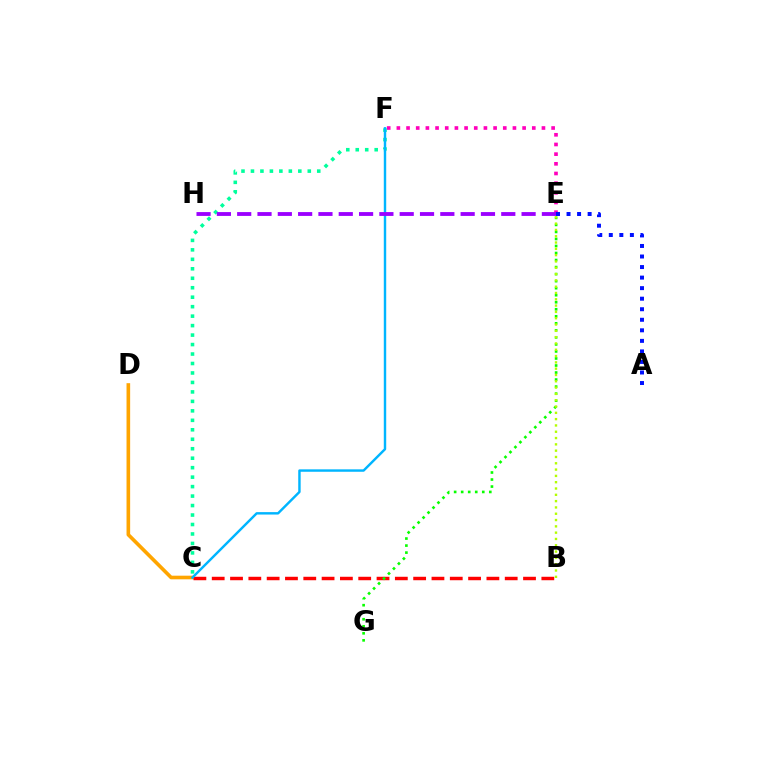{('C', 'D'): [{'color': '#ffa500', 'line_style': 'solid', 'thickness': 2.61}], ('E', 'F'): [{'color': '#ff00bd', 'line_style': 'dotted', 'thickness': 2.63}], ('A', 'E'): [{'color': '#0010ff', 'line_style': 'dotted', 'thickness': 2.86}], ('B', 'C'): [{'color': '#ff0000', 'line_style': 'dashed', 'thickness': 2.49}], ('C', 'F'): [{'color': '#00ff9d', 'line_style': 'dotted', 'thickness': 2.57}, {'color': '#00b5ff', 'line_style': 'solid', 'thickness': 1.75}], ('E', 'G'): [{'color': '#08ff00', 'line_style': 'dotted', 'thickness': 1.91}], ('B', 'E'): [{'color': '#b3ff00', 'line_style': 'dotted', 'thickness': 1.71}], ('E', 'H'): [{'color': '#9b00ff', 'line_style': 'dashed', 'thickness': 2.76}]}